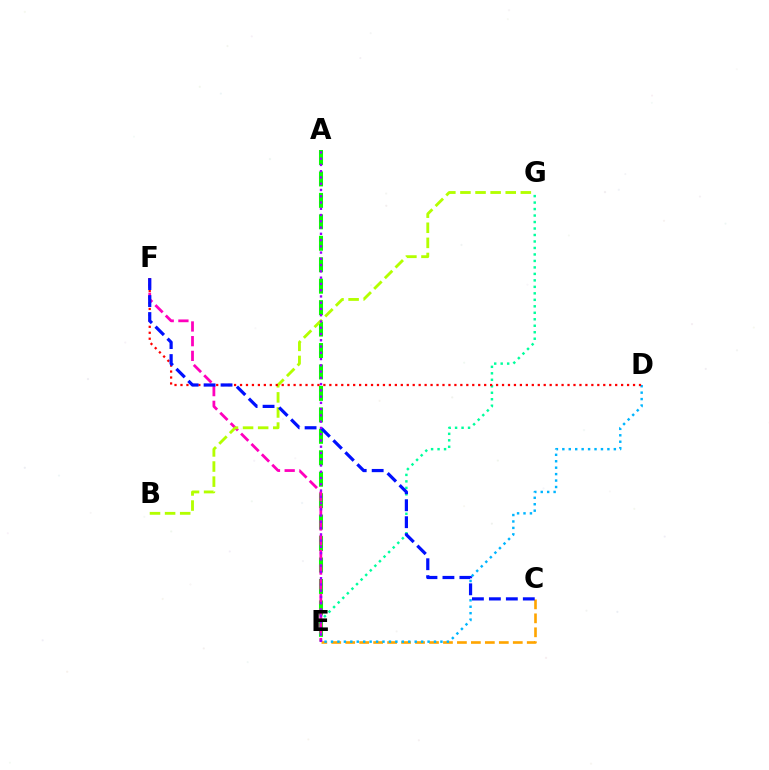{('A', 'E'): [{'color': '#08ff00', 'line_style': 'dashed', 'thickness': 2.91}, {'color': '#9b00ff', 'line_style': 'dotted', 'thickness': 1.7}], ('E', 'G'): [{'color': '#00ff9d', 'line_style': 'dotted', 'thickness': 1.76}], ('E', 'F'): [{'color': '#ff00bd', 'line_style': 'dashed', 'thickness': 2.0}], ('B', 'G'): [{'color': '#b3ff00', 'line_style': 'dashed', 'thickness': 2.05}], ('C', 'E'): [{'color': '#ffa500', 'line_style': 'dashed', 'thickness': 1.9}], ('D', 'E'): [{'color': '#00b5ff', 'line_style': 'dotted', 'thickness': 1.75}], ('D', 'F'): [{'color': '#ff0000', 'line_style': 'dotted', 'thickness': 1.62}], ('C', 'F'): [{'color': '#0010ff', 'line_style': 'dashed', 'thickness': 2.3}]}